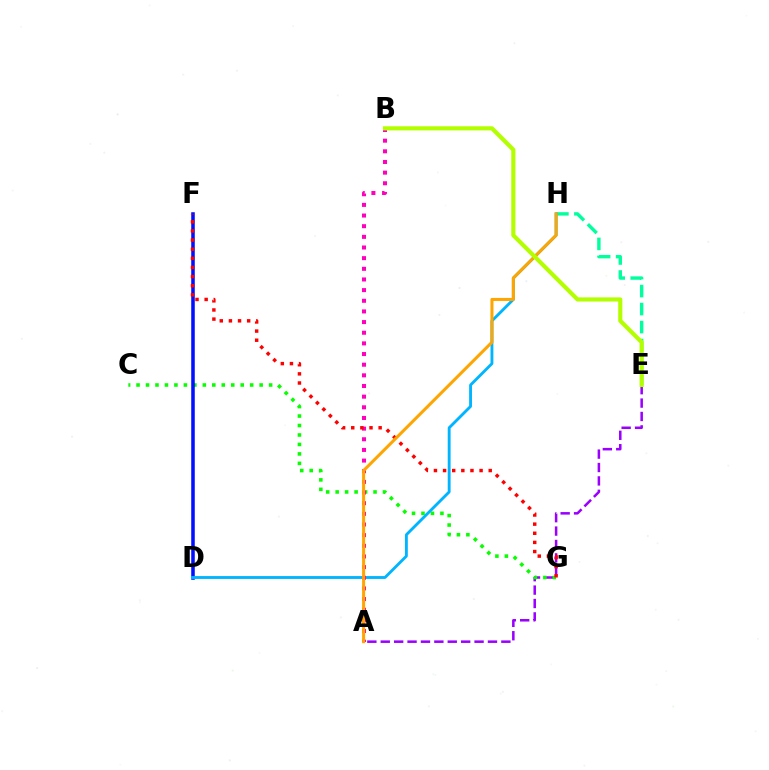{('A', 'E'): [{'color': '#9b00ff', 'line_style': 'dashed', 'thickness': 1.82}], ('C', 'G'): [{'color': '#08ff00', 'line_style': 'dotted', 'thickness': 2.57}], ('E', 'H'): [{'color': '#00ff9d', 'line_style': 'dashed', 'thickness': 2.44}], ('D', 'F'): [{'color': '#0010ff', 'line_style': 'solid', 'thickness': 2.55}], ('D', 'H'): [{'color': '#00b5ff', 'line_style': 'solid', 'thickness': 2.06}], ('A', 'B'): [{'color': '#ff00bd', 'line_style': 'dotted', 'thickness': 2.89}], ('F', 'G'): [{'color': '#ff0000', 'line_style': 'dotted', 'thickness': 2.48}], ('A', 'H'): [{'color': '#ffa500', 'line_style': 'solid', 'thickness': 2.19}], ('B', 'E'): [{'color': '#b3ff00', 'line_style': 'solid', 'thickness': 2.98}]}